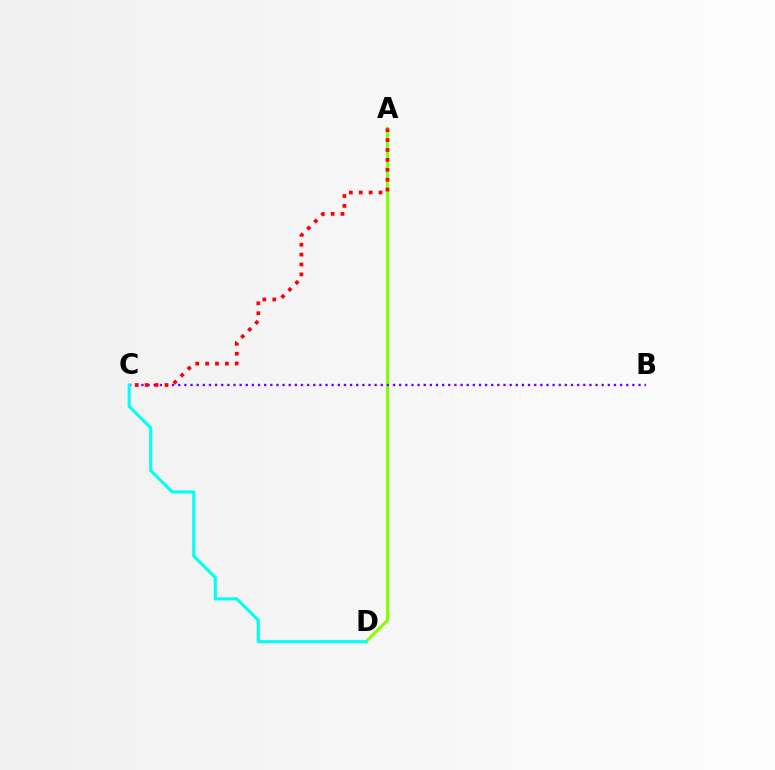{('A', 'D'): [{'color': '#84ff00', 'line_style': 'solid', 'thickness': 2.23}], ('B', 'C'): [{'color': '#7200ff', 'line_style': 'dotted', 'thickness': 1.67}], ('C', 'D'): [{'color': '#00fff6', 'line_style': 'solid', 'thickness': 2.24}], ('A', 'C'): [{'color': '#ff0000', 'line_style': 'dotted', 'thickness': 2.69}]}